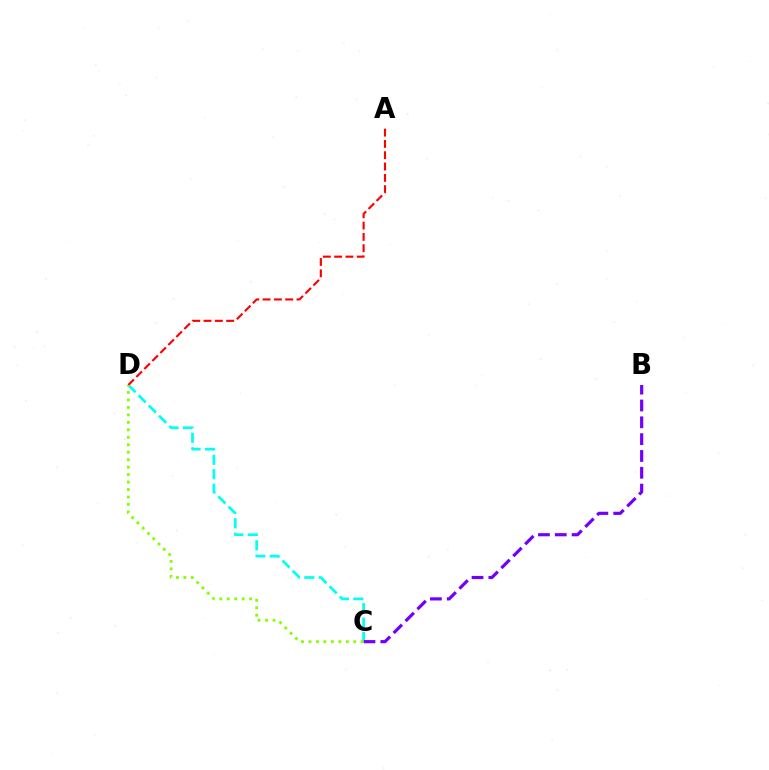{('C', 'D'): [{'color': '#00fff6', 'line_style': 'dashed', 'thickness': 1.97}, {'color': '#84ff00', 'line_style': 'dotted', 'thickness': 2.03}], ('A', 'D'): [{'color': '#ff0000', 'line_style': 'dashed', 'thickness': 1.54}], ('B', 'C'): [{'color': '#7200ff', 'line_style': 'dashed', 'thickness': 2.29}]}